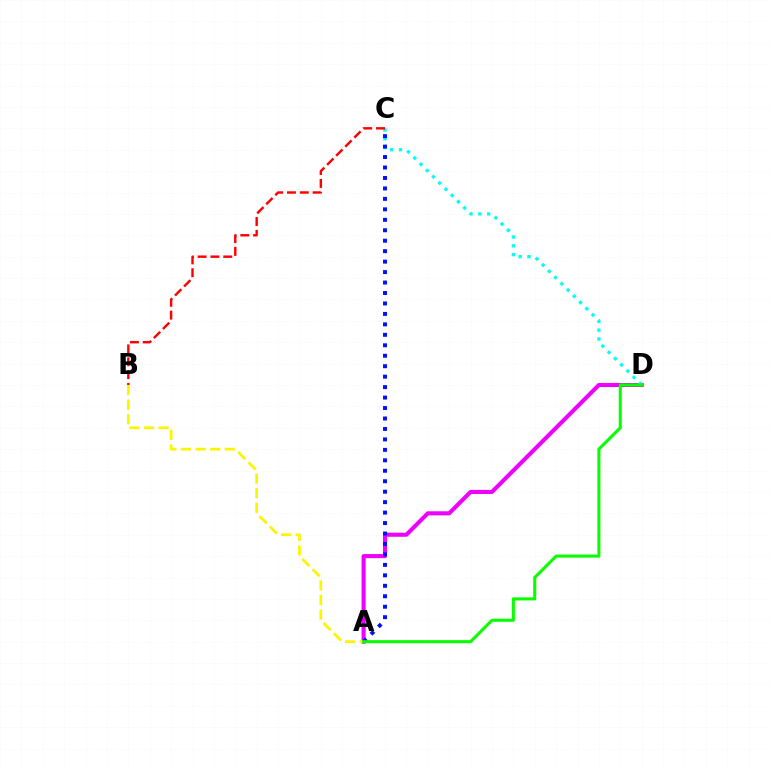{('A', 'D'): [{'color': '#ee00ff', 'line_style': 'solid', 'thickness': 2.95}, {'color': '#08ff00', 'line_style': 'solid', 'thickness': 2.21}], ('A', 'B'): [{'color': '#fcf500', 'line_style': 'dashed', 'thickness': 1.98}], ('C', 'D'): [{'color': '#00fff6', 'line_style': 'dotted', 'thickness': 2.4}], ('B', 'C'): [{'color': '#ff0000', 'line_style': 'dashed', 'thickness': 1.74}], ('A', 'C'): [{'color': '#0010ff', 'line_style': 'dotted', 'thickness': 2.84}]}